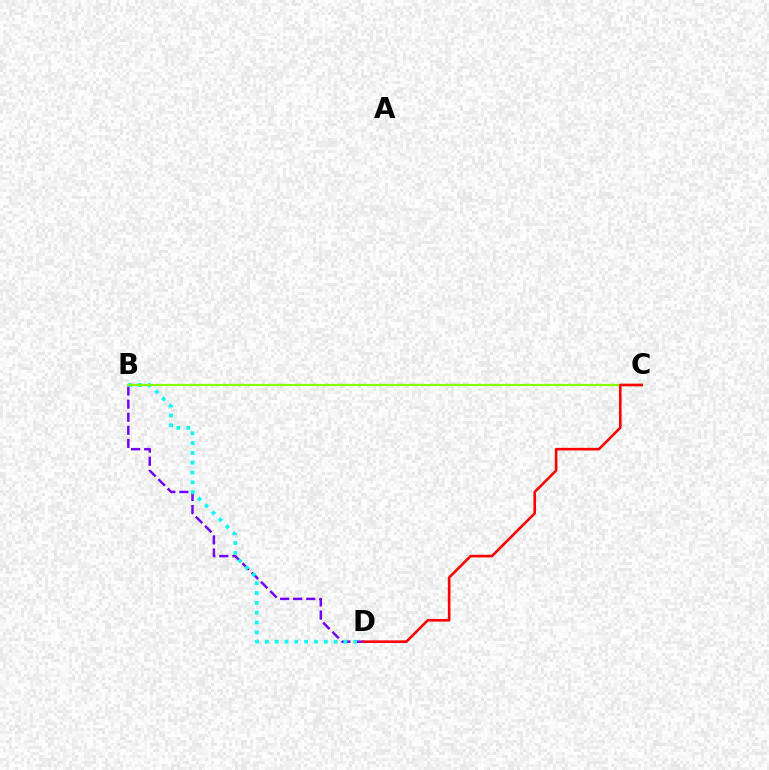{('B', 'D'): [{'color': '#7200ff', 'line_style': 'dashed', 'thickness': 1.78}, {'color': '#00fff6', 'line_style': 'dotted', 'thickness': 2.66}], ('B', 'C'): [{'color': '#84ff00', 'line_style': 'solid', 'thickness': 1.59}], ('C', 'D'): [{'color': '#ff0000', 'line_style': 'solid', 'thickness': 1.88}]}